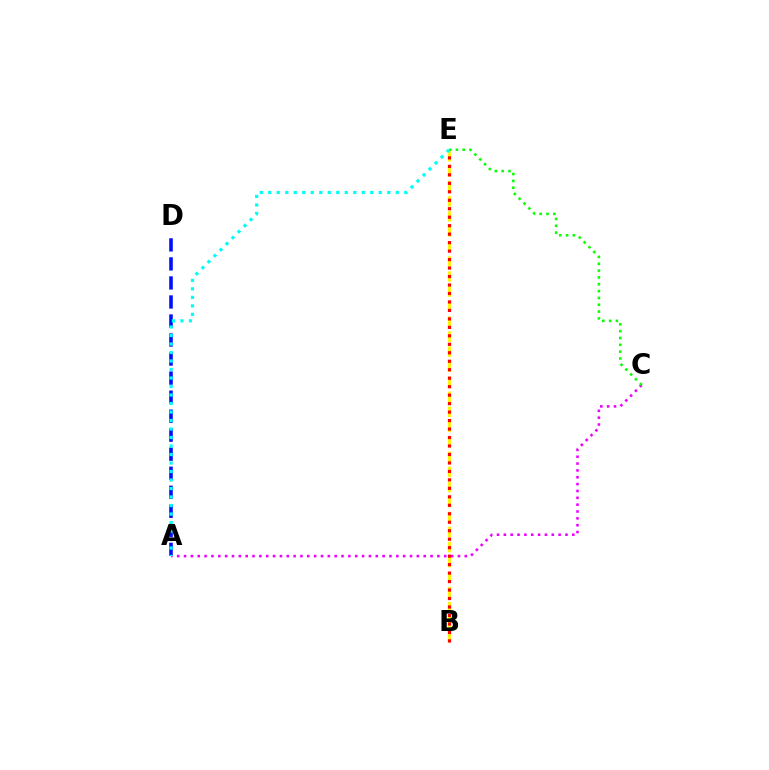{('B', 'E'): [{'color': '#fcf500', 'line_style': 'dashed', 'thickness': 2.04}, {'color': '#ff0000', 'line_style': 'dotted', 'thickness': 2.3}], ('A', 'D'): [{'color': '#0010ff', 'line_style': 'dashed', 'thickness': 2.59}], ('A', 'C'): [{'color': '#ee00ff', 'line_style': 'dotted', 'thickness': 1.86}], ('A', 'E'): [{'color': '#00fff6', 'line_style': 'dotted', 'thickness': 2.31}], ('C', 'E'): [{'color': '#08ff00', 'line_style': 'dotted', 'thickness': 1.85}]}